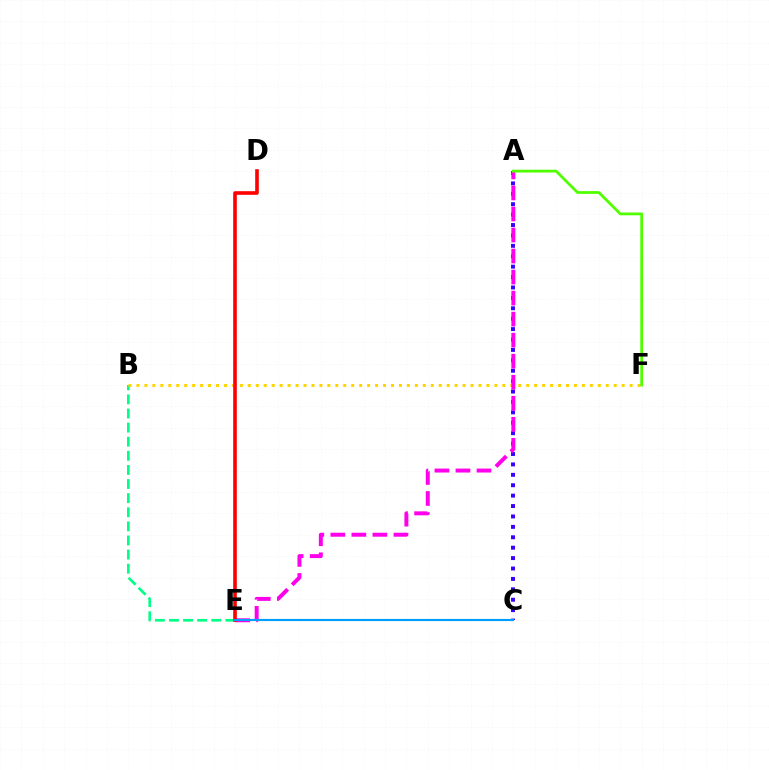{('B', 'E'): [{'color': '#00ff86', 'line_style': 'dashed', 'thickness': 1.92}], ('B', 'F'): [{'color': '#ffd500', 'line_style': 'dotted', 'thickness': 2.16}], ('A', 'C'): [{'color': '#3700ff', 'line_style': 'dotted', 'thickness': 2.83}], ('A', 'E'): [{'color': '#ff00ed', 'line_style': 'dashed', 'thickness': 2.86}], ('A', 'F'): [{'color': '#4fff00', 'line_style': 'solid', 'thickness': 1.99}], ('D', 'E'): [{'color': '#ff0000', 'line_style': 'solid', 'thickness': 2.6}], ('C', 'E'): [{'color': '#009eff', 'line_style': 'solid', 'thickness': 1.55}]}